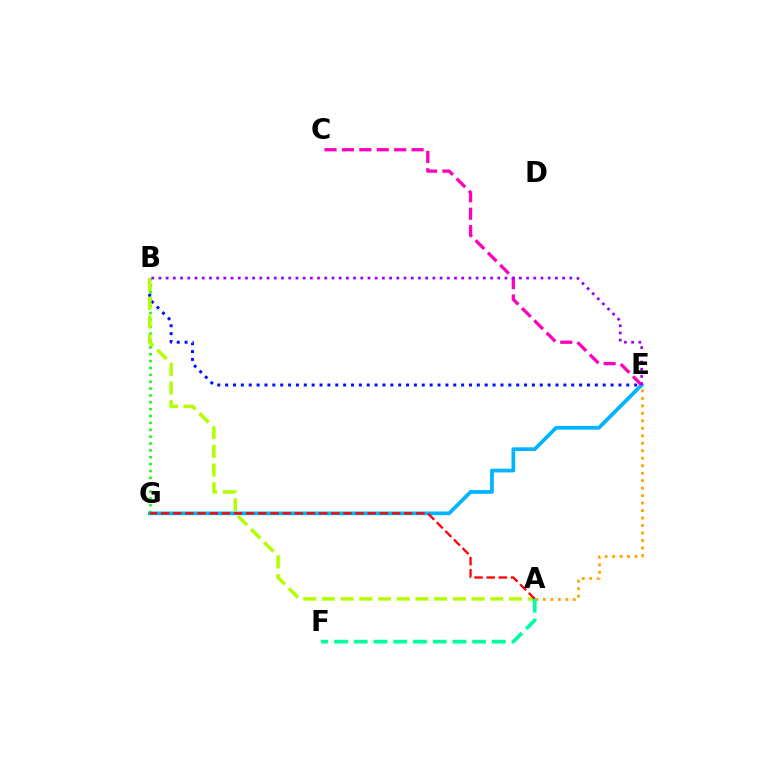{('E', 'G'): [{'color': '#00b5ff', 'line_style': 'solid', 'thickness': 2.69}], ('B', 'E'): [{'color': '#0010ff', 'line_style': 'dotted', 'thickness': 2.14}, {'color': '#9b00ff', 'line_style': 'dotted', 'thickness': 1.96}], ('A', 'E'): [{'color': '#ffa500', 'line_style': 'dotted', 'thickness': 2.03}], ('C', 'E'): [{'color': '#ff00bd', 'line_style': 'dashed', 'thickness': 2.37}], ('B', 'G'): [{'color': '#08ff00', 'line_style': 'dotted', 'thickness': 1.87}], ('A', 'B'): [{'color': '#b3ff00', 'line_style': 'dashed', 'thickness': 2.54}], ('A', 'G'): [{'color': '#ff0000', 'line_style': 'dashed', 'thickness': 1.65}], ('A', 'F'): [{'color': '#00ff9d', 'line_style': 'dashed', 'thickness': 2.68}]}